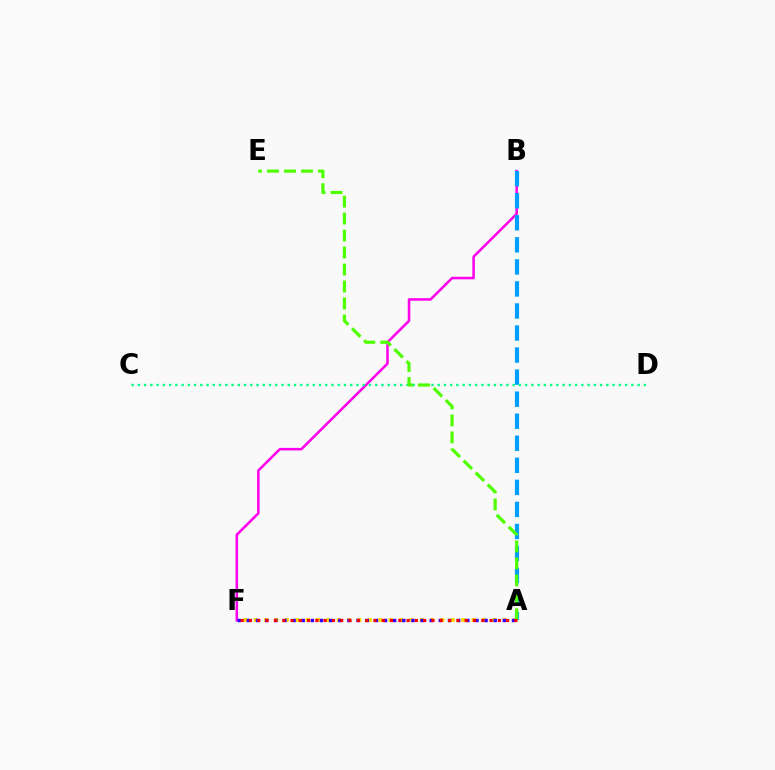{('B', 'F'): [{'color': '#ff00ed', 'line_style': 'solid', 'thickness': 1.84}], ('A', 'F'): [{'color': '#ffd500', 'line_style': 'dotted', 'thickness': 2.82}, {'color': '#3700ff', 'line_style': 'dotted', 'thickness': 2.48}, {'color': '#ff0000', 'line_style': 'dotted', 'thickness': 2.25}], ('A', 'B'): [{'color': '#009eff', 'line_style': 'dashed', 'thickness': 3.0}], ('C', 'D'): [{'color': '#00ff86', 'line_style': 'dotted', 'thickness': 1.7}], ('A', 'E'): [{'color': '#4fff00', 'line_style': 'dashed', 'thickness': 2.31}]}